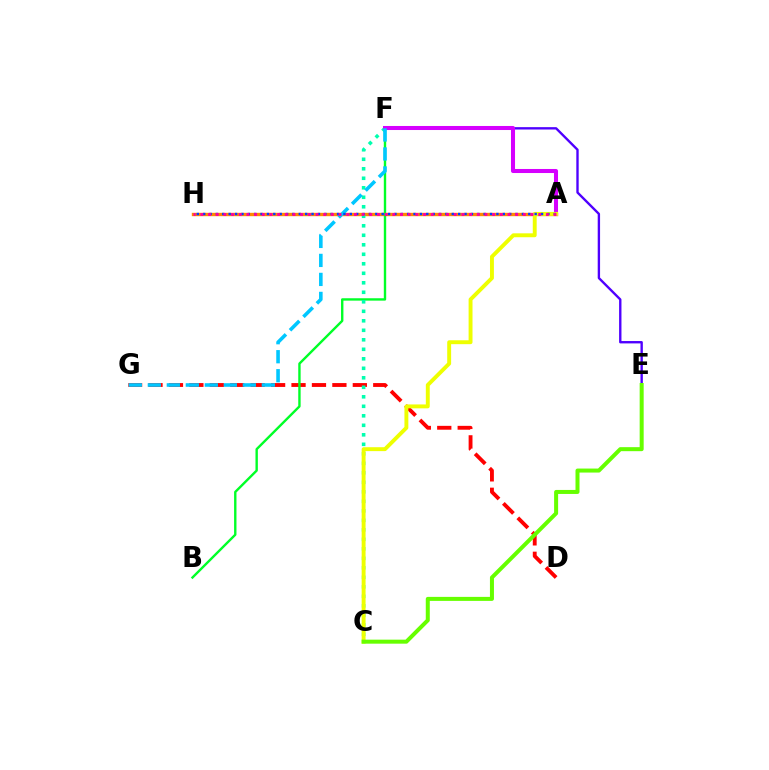{('E', 'F'): [{'color': '#4f00ff', 'line_style': 'solid', 'thickness': 1.7}], ('D', 'G'): [{'color': '#ff0000', 'line_style': 'dashed', 'thickness': 2.78}], ('A', 'H'): [{'color': '#ff8800', 'line_style': 'solid', 'thickness': 2.44}, {'color': '#003fff', 'line_style': 'dotted', 'thickness': 1.73}, {'color': '#ff00a0', 'line_style': 'dotted', 'thickness': 2.09}], ('B', 'F'): [{'color': '#00ff27', 'line_style': 'solid', 'thickness': 1.72}], ('C', 'F'): [{'color': '#00ffaf', 'line_style': 'dotted', 'thickness': 2.58}], ('A', 'F'): [{'color': '#d600ff', 'line_style': 'solid', 'thickness': 2.91}], ('F', 'G'): [{'color': '#00c7ff', 'line_style': 'dashed', 'thickness': 2.58}], ('A', 'C'): [{'color': '#eeff00', 'line_style': 'solid', 'thickness': 2.82}], ('C', 'E'): [{'color': '#66ff00', 'line_style': 'solid', 'thickness': 2.89}]}